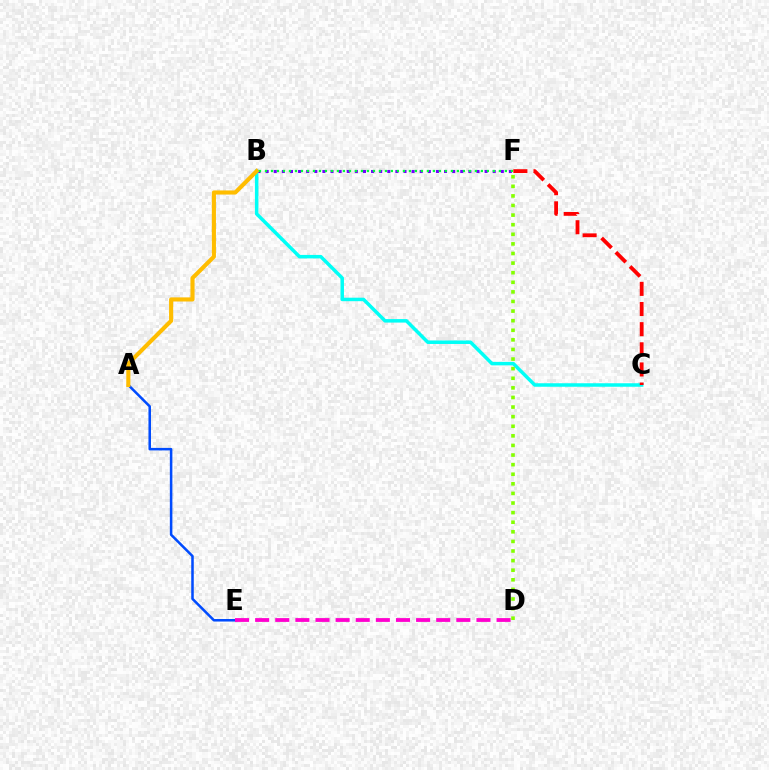{('B', 'F'): [{'color': '#7200ff', 'line_style': 'dotted', 'thickness': 2.2}, {'color': '#00ff39', 'line_style': 'dotted', 'thickness': 1.63}], ('B', 'C'): [{'color': '#00fff6', 'line_style': 'solid', 'thickness': 2.51}], ('A', 'E'): [{'color': '#004bff', 'line_style': 'solid', 'thickness': 1.82}], ('D', 'E'): [{'color': '#ff00cf', 'line_style': 'dashed', 'thickness': 2.73}], ('D', 'F'): [{'color': '#84ff00', 'line_style': 'dotted', 'thickness': 2.61}], ('A', 'B'): [{'color': '#ffbd00', 'line_style': 'solid', 'thickness': 2.96}], ('C', 'F'): [{'color': '#ff0000', 'line_style': 'dashed', 'thickness': 2.74}]}